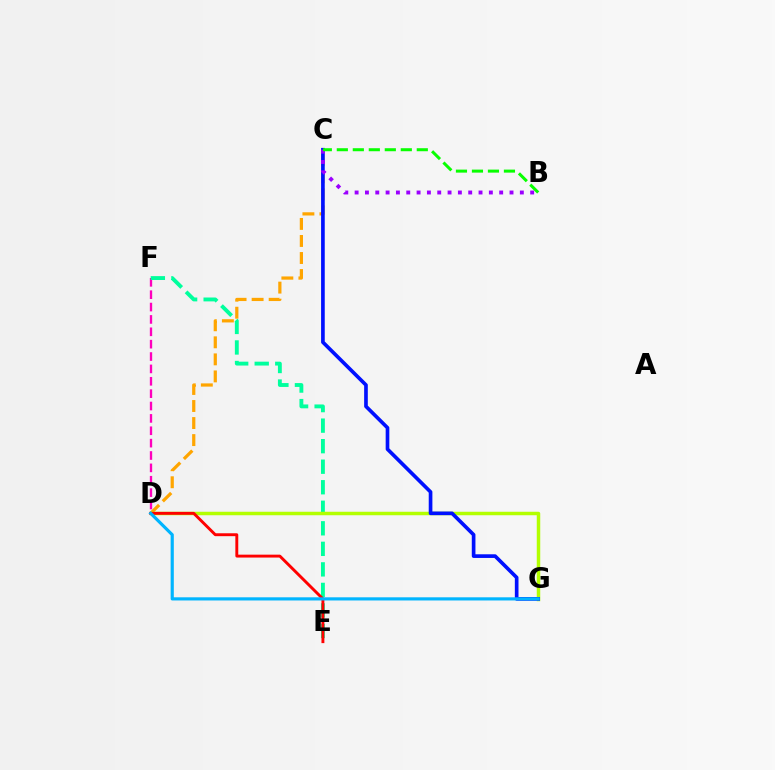{('D', 'F'): [{'color': '#ff00bd', 'line_style': 'dashed', 'thickness': 1.68}], ('E', 'F'): [{'color': '#00ff9d', 'line_style': 'dashed', 'thickness': 2.79}], ('C', 'D'): [{'color': '#ffa500', 'line_style': 'dashed', 'thickness': 2.32}], ('D', 'G'): [{'color': '#b3ff00', 'line_style': 'solid', 'thickness': 2.5}, {'color': '#00b5ff', 'line_style': 'solid', 'thickness': 2.28}], ('D', 'E'): [{'color': '#ff0000', 'line_style': 'solid', 'thickness': 2.09}], ('C', 'G'): [{'color': '#0010ff', 'line_style': 'solid', 'thickness': 2.64}], ('B', 'C'): [{'color': '#9b00ff', 'line_style': 'dotted', 'thickness': 2.81}, {'color': '#08ff00', 'line_style': 'dashed', 'thickness': 2.17}]}